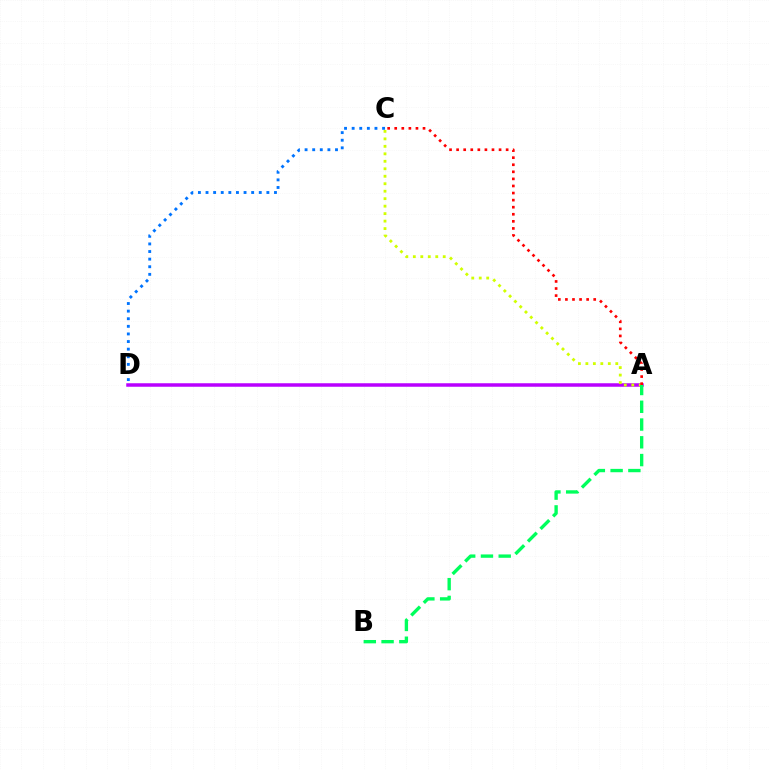{('A', 'D'): [{'color': '#b900ff', 'line_style': 'solid', 'thickness': 2.52}], ('C', 'D'): [{'color': '#0074ff', 'line_style': 'dotted', 'thickness': 2.07}], ('A', 'C'): [{'color': '#d1ff00', 'line_style': 'dotted', 'thickness': 2.03}, {'color': '#ff0000', 'line_style': 'dotted', 'thickness': 1.92}], ('A', 'B'): [{'color': '#00ff5c', 'line_style': 'dashed', 'thickness': 2.41}]}